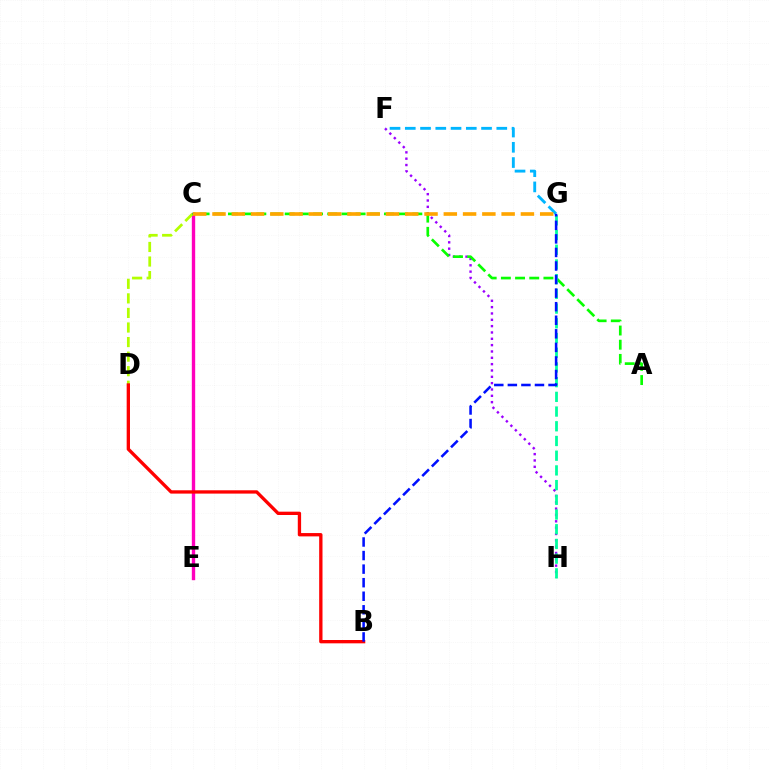{('C', 'E'): [{'color': '#ff00bd', 'line_style': 'solid', 'thickness': 2.42}], ('F', 'H'): [{'color': '#9b00ff', 'line_style': 'dotted', 'thickness': 1.72}], ('C', 'D'): [{'color': '#b3ff00', 'line_style': 'dashed', 'thickness': 1.98}], ('A', 'C'): [{'color': '#08ff00', 'line_style': 'dashed', 'thickness': 1.93}], ('B', 'D'): [{'color': '#ff0000', 'line_style': 'solid', 'thickness': 2.39}], ('G', 'H'): [{'color': '#00ff9d', 'line_style': 'dashed', 'thickness': 2.0}], ('F', 'G'): [{'color': '#00b5ff', 'line_style': 'dashed', 'thickness': 2.07}], ('B', 'G'): [{'color': '#0010ff', 'line_style': 'dashed', 'thickness': 1.84}], ('C', 'G'): [{'color': '#ffa500', 'line_style': 'dashed', 'thickness': 2.62}]}